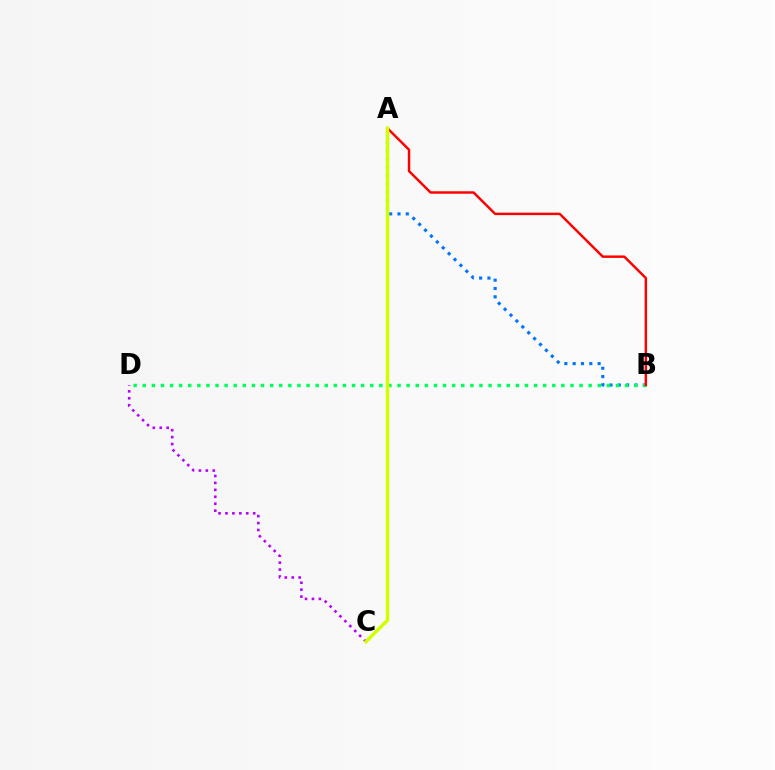{('A', 'B'): [{'color': '#0074ff', 'line_style': 'dotted', 'thickness': 2.26}, {'color': '#ff0000', 'line_style': 'solid', 'thickness': 1.77}], ('C', 'D'): [{'color': '#b900ff', 'line_style': 'dotted', 'thickness': 1.88}], ('B', 'D'): [{'color': '#00ff5c', 'line_style': 'dotted', 'thickness': 2.47}], ('A', 'C'): [{'color': '#d1ff00', 'line_style': 'solid', 'thickness': 2.51}]}